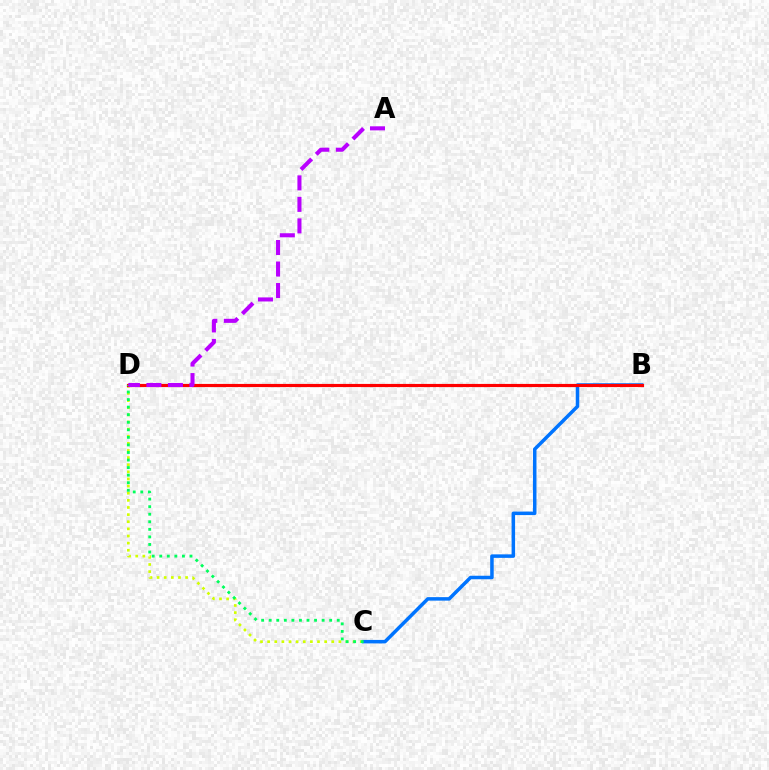{('B', 'C'): [{'color': '#0074ff', 'line_style': 'solid', 'thickness': 2.52}], ('C', 'D'): [{'color': '#d1ff00', 'line_style': 'dotted', 'thickness': 1.94}, {'color': '#00ff5c', 'line_style': 'dotted', 'thickness': 2.05}], ('B', 'D'): [{'color': '#ff0000', 'line_style': 'solid', 'thickness': 2.27}], ('A', 'D'): [{'color': '#b900ff', 'line_style': 'dashed', 'thickness': 2.92}]}